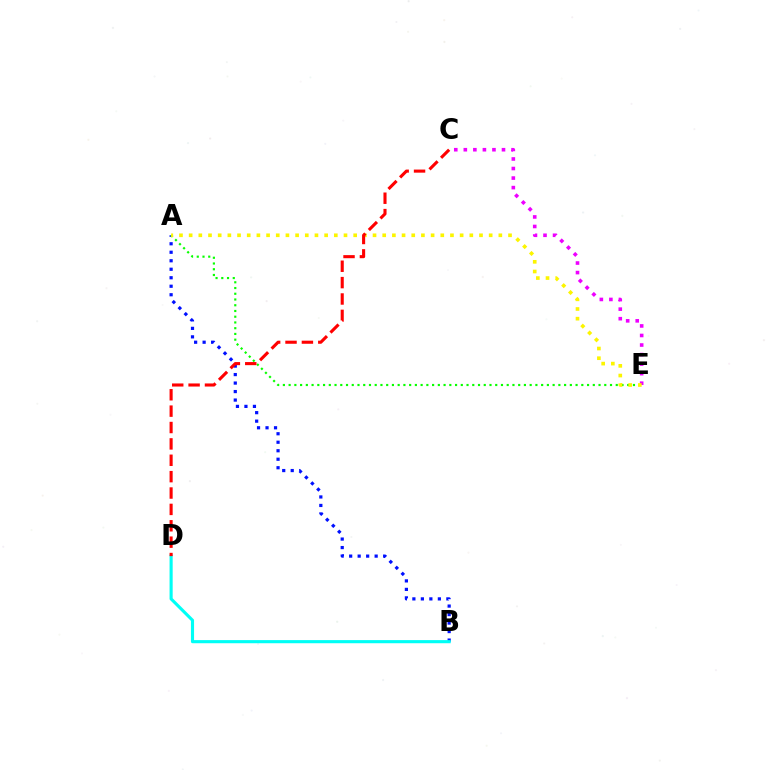{('A', 'B'): [{'color': '#0010ff', 'line_style': 'dotted', 'thickness': 2.31}], ('B', 'D'): [{'color': '#00fff6', 'line_style': 'solid', 'thickness': 2.24}], ('C', 'E'): [{'color': '#ee00ff', 'line_style': 'dotted', 'thickness': 2.59}], ('A', 'E'): [{'color': '#08ff00', 'line_style': 'dotted', 'thickness': 1.56}, {'color': '#fcf500', 'line_style': 'dotted', 'thickness': 2.63}], ('C', 'D'): [{'color': '#ff0000', 'line_style': 'dashed', 'thickness': 2.22}]}